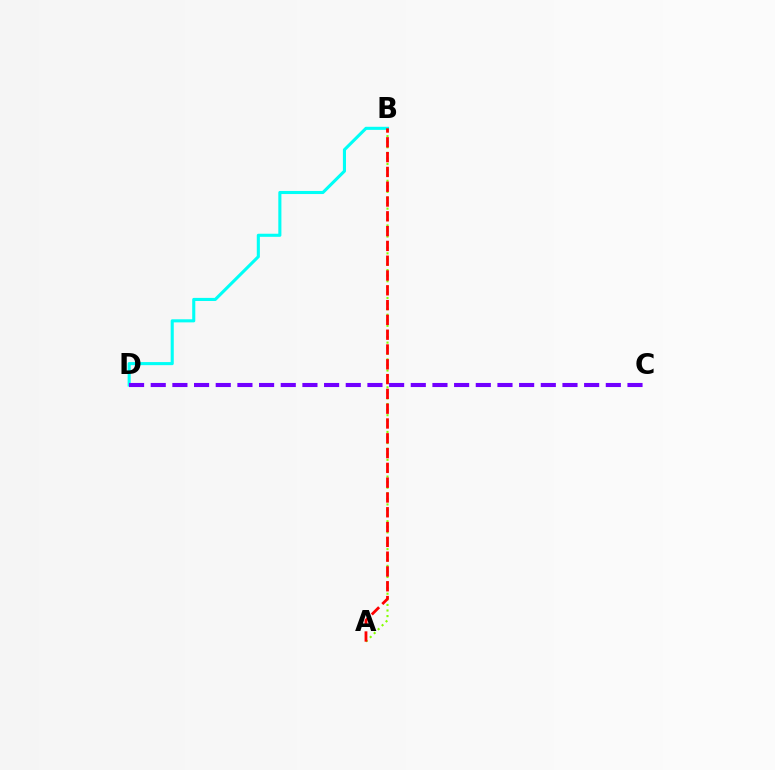{('B', 'D'): [{'color': '#00fff6', 'line_style': 'solid', 'thickness': 2.22}], ('C', 'D'): [{'color': '#7200ff', 'line_style': 'dashed', 'thickness': 2.94}], ('A', 'B'): [{'color': '#84ff00', 'line_style': 'dotted', 'thickness': 1.52}, {'color': '#ff0000', 'line_style': 'dashed', 'thickness': 2.01}]}